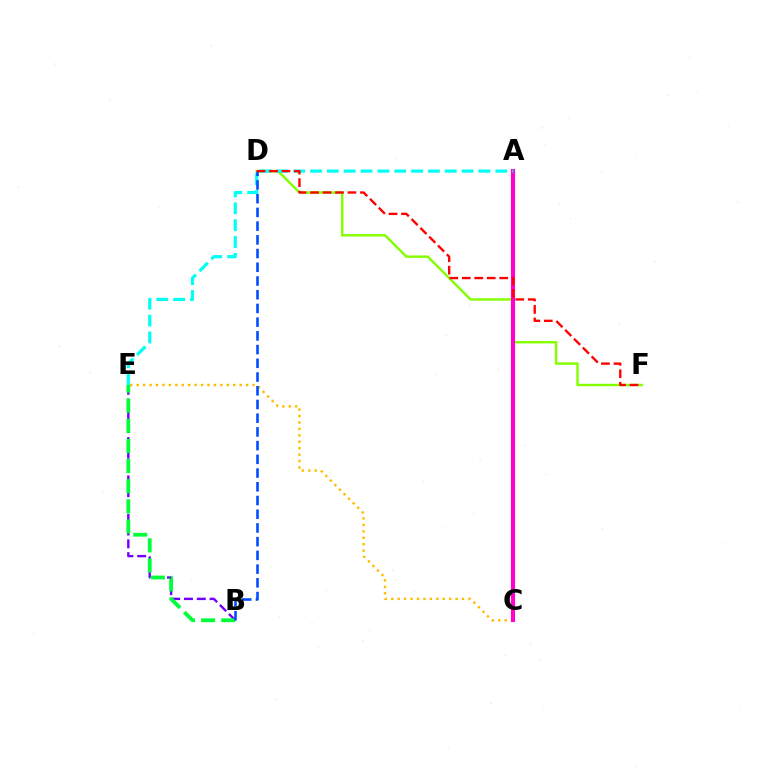{('B', 'E'): [{'color': '#7200ff', 'line_style': 'dashed', 'thickness': 1.74}, {'color': '#00ff39', 'line_style': 'dashed', 'thickness': 2.73}], ('D', 'F'): [{'color': '#84ff00', 'line_style': 'solid', 'thickness': 1.76}, {'color': '#ff0000', 'line_style': 'dashed', 'thickness': 1.7}], ('C', 'E'): [{'color': '#ffbd00', 'line_style': 'dotted', 'thickness': 1.75}], ('A', 'C'): [{'color': '#ff00cf', 'line_style': 'solid', 'thickness': 2.95}], ('A', 'E'): [{'color': '#00fff6', 'line_style': 'dashed', 'thickness': 2.29}], ('B', 'D'): [{'color': '#004bff', 'line_style': 'dashed', 'thickness': 1.86}]}